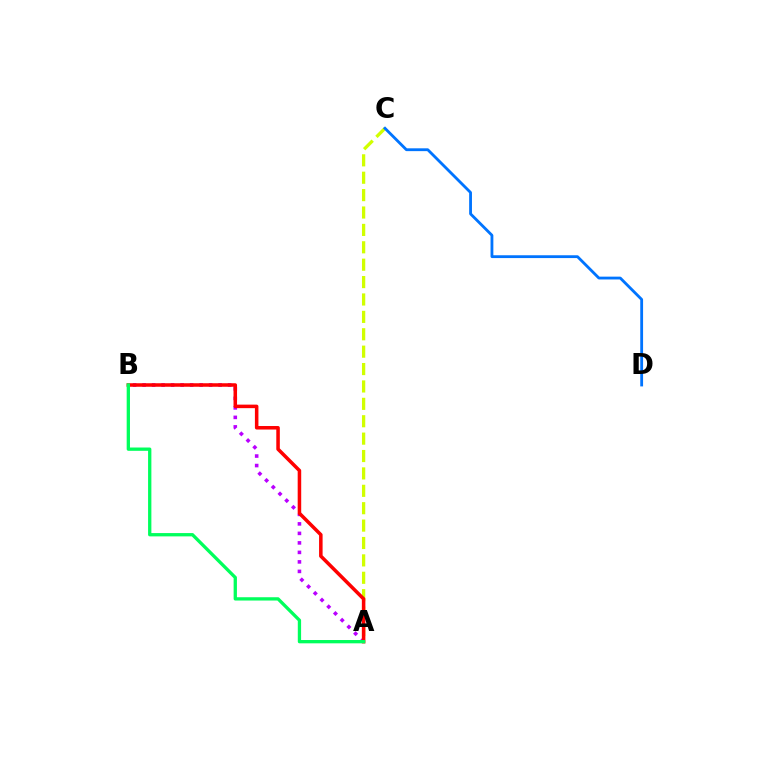{('A', 'C'): [{'color': '#d1ff00', 'line_style': 'dashed', 'thickness': 2.36}], ('A', 'B'): [{'color': '#b900ff', 'line_style': 'dotted', 'thickness': 2.58}, {'color': '#ff0000', 'line_style': 'solid', 'thickness': 2.54}, {'color': '#00ff5c', 'line_style': 'solid', 'thickness': 2.38}], ('C', 'D'): [{'color': '#0074ff', 'line_style': 'solid', 'thickness': 2.03}]}